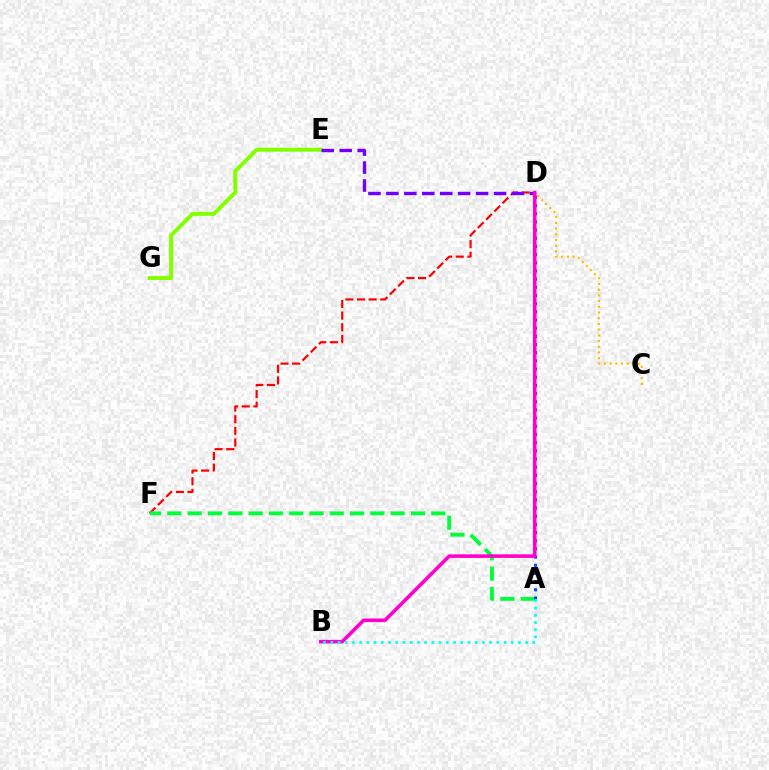{('D', 'F'): [{'color': '#ff0000', 'line_style': 'dashed', 'thickness': 1.58}], ('A', 'F'): [{'color': '#00ff39', 'line_style': 'dashed', 'thickness': 2.76}], ('E', 'G'): [{'color': '#84ff00', 'line_style': 'solid', 'thickness': 2.85}], ('C', 'D'): [{'color': '#ffbd00', 'line_style': 'dotted', 'thickness': 1.55}], ('D', 'E'): [{'color': '#7200ff', 'line_style': 'dashed', 'thickness': 2.44}], ('A', 'D'): [{'color': '#004bff', 'line_style': 'dotted', 'thickness': 2.22}], ('B', 'D'): [{'color': '#ff00cf', 'line_style': 'solid', 'thickness': 2.59}], ('A', 'B'): [{'color': '#00fff6', 'line_style': 'dotted', 'thickness': 1.96}]}